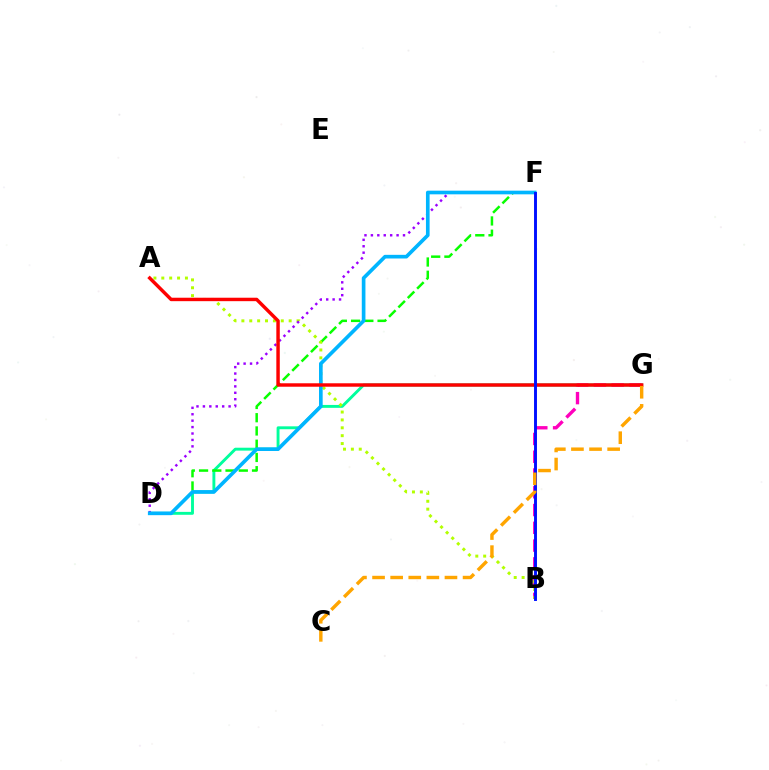{('D', 'G'): [{'color': '#00ff9d', 'line_style': 'solid', 'thickness': 2.09}], ('B', 'G'): [{'color': '#ff00bd', 'line_style': 'dashed', 'thickness': 2.41}], ('D', 'F'): [{'color': '#08ff00', 'line_style': 'dashed', 'thickness': 1.8}, {'color': '#9b00ff', 'line_style': 'dotted', 'thickness': 1.74}, {'color': '#00b5ff', 'line_style': 'solid', 'thickness': 2.63}], ('A', 'B'): [{'color': '#b3ff00', 'line_style': 'dotted', 'thickness': 2.14}], ('A', 'G'): [{'color': '#ff0000', 'line_style': 'solid', 'thickness': 2.48}], ('B', 'F'): [{'color': '#0010ff', 'line_style': 'solid', 'thickness': 2.11}], ('C', 'G'): [{'color': '#ffa500', 'line_style': 'dashed', 'thickness': 2.46}]}